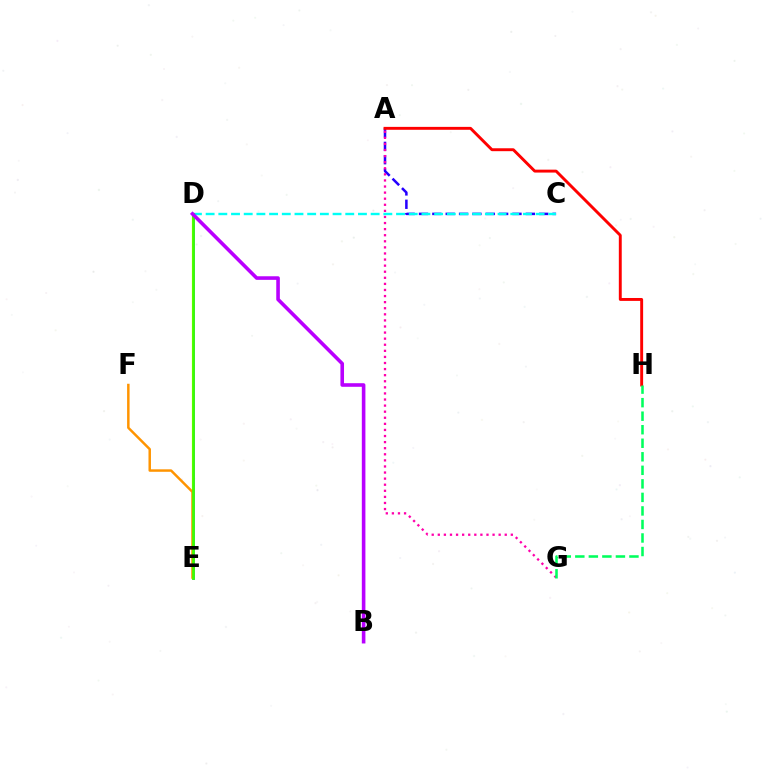{('A', 'C'): [{'color': '#2500ff', 'line_style': 'dashed', 'thickness': 1.81}], ('C', 'D'): [{'color': '#00fff6', 'line_style': 'dashed', 'thickness': 1.72}], ('A', 'H'): [{'color': '#ff0000', 'line_style': 'solid', 'thickness': 2.1}], ('D', 'E'): [{'color': '#0074ff', 'line_style': 'solid', 'thickness': 1.91}, {'color': '#d1ff00', 'line_style': 'solid', 'thickness': 1.61}, {'color': '#3dff00', 'line_style': 'solid', 'thickness': 1.94}], ('E', 'F'): [{'color': '#ff9400', 'line_style': 'solid', 'thickness': 1.78}], ('A', 'G'): [{'color': '#ff00ac', 'line_style': 'dotted', 'thickness': 1.65}], ('G', 'H'): [{'color': '#00ff5c', 'line_style': 'dashed', 'thickness': 1.84}], ('B', 'D'): [{'color': '#b900ff', 'line_style': 'solid', 'thickness': 2.59}]}